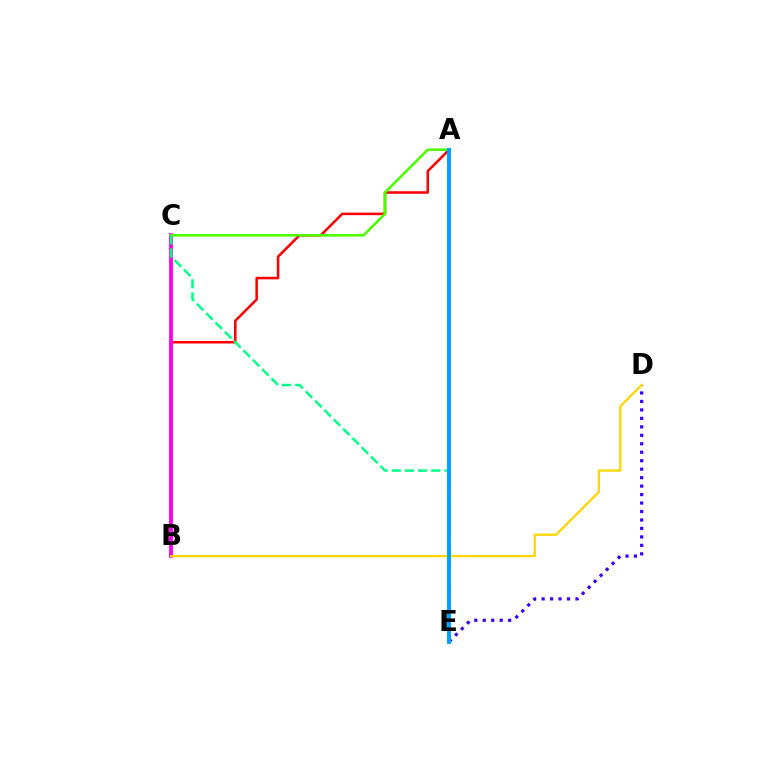{('A', 'B'): [{'color': '#ff0000', 'line_style': 'solid', 'thickness': 1.84}], ('D', 'E'): [{'color': '#3700ff', 'line_style': 'dotted', 'thickness': 2.3}], ('B', 'C'): [{'color': '#ff00ed', 'line_style': 'solid', 'thickness': 2.74}], ('A', 'C'): [{'color': '#4fff00', 'line_style': 'solid', 'thickness': 1.88}], ('B', 'D'): [{'color': '#ffd500', 'line_style': 'solid', 'thickness': 1.65}], ('C', 'E'): [{'color': '#00ff86', 'line_style': 'dashed', 'thickness': 1.79}], ('A', 'E'): [{'color': '#009eff', 'line_style': 'solid', 'thickness': 2.82}]}